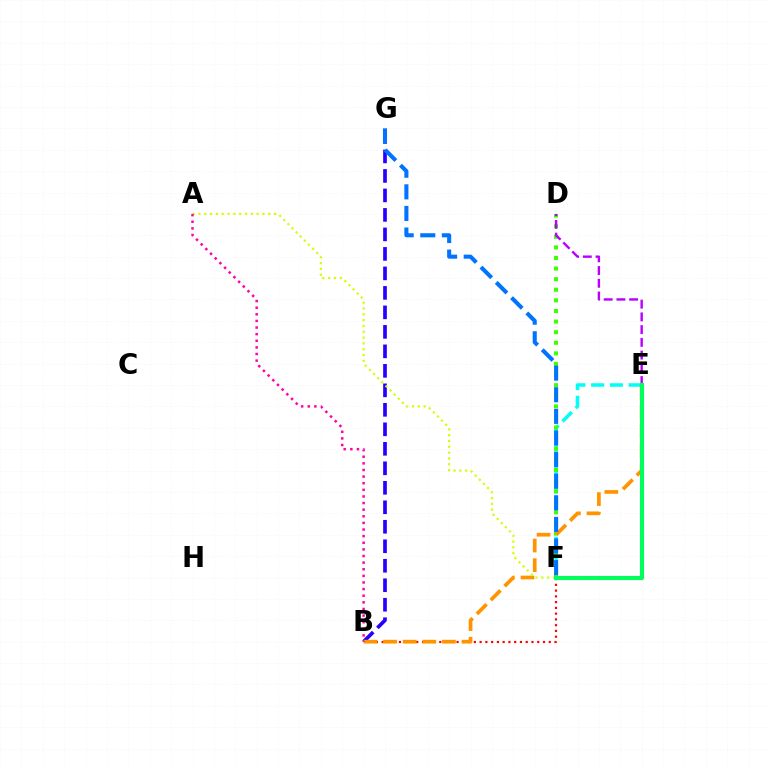{('E', 'F'): [{'color': '#00fff6', 'line_style': 'dashed', 'thickness': 2.55}, {'color': '#00ff5c', 'line_style': 'solid', 'thickness': 2.96}], ('B', 'F'): [{'color': '#ff0000', 'line_style': 'dotted', 'thickness': 1.57}], ('D', 'F'): [{'color': '#3dff00', 'line_style': 'dotted', 'thickness': 2.88}], ('B', 'G'): [{'color': '#2500ff', 'line_style': 'dashed', 'thickness': 2.65}], ('B', 'E'): [{'color': '#ff9400', 'line_style': 'dashed', 'thickness': 2.66}], ('D', 'E'): [{'color': '#b900ff', 'line_style': 'dashed', 'thickness': 1.73}], ('F', 'G'): [{'color': '#0074ff', 'line_style': 'dashed', 'thickness': 2.94}], ('A', 'F'): [{'color': '#d1ff00', 'line_style': 'dotted', 'thickness': 1.58}], ('A', 'B'): [{'color': '#ff00ac', 'line_style': 'dotted', 'thickness': 1.8}]}